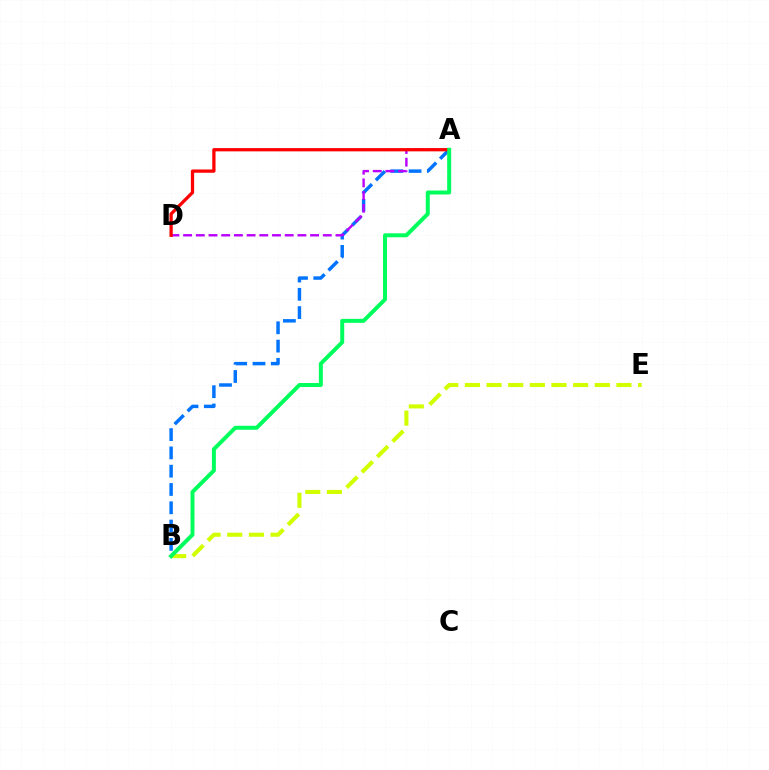{('A', 'B'): [{'color': '#0074ff', 'line_style': 'dashed', 'thickness': 2.49}, {'color': '#00ff5c', 'line_style': 'solid', 'thickness': 2.86}], ('B', 'E'): [{'color': '#d1ff00', 'line_style': 'dashed', 'thickness': 2.94}], ('A', 'D'): [{'color': '#b900ff', 'line_style': 'dashed', 'thickness': 1.73}, {'color': '#ff0000', 'line_style': 'solid', 'thickness': 2.35}]}